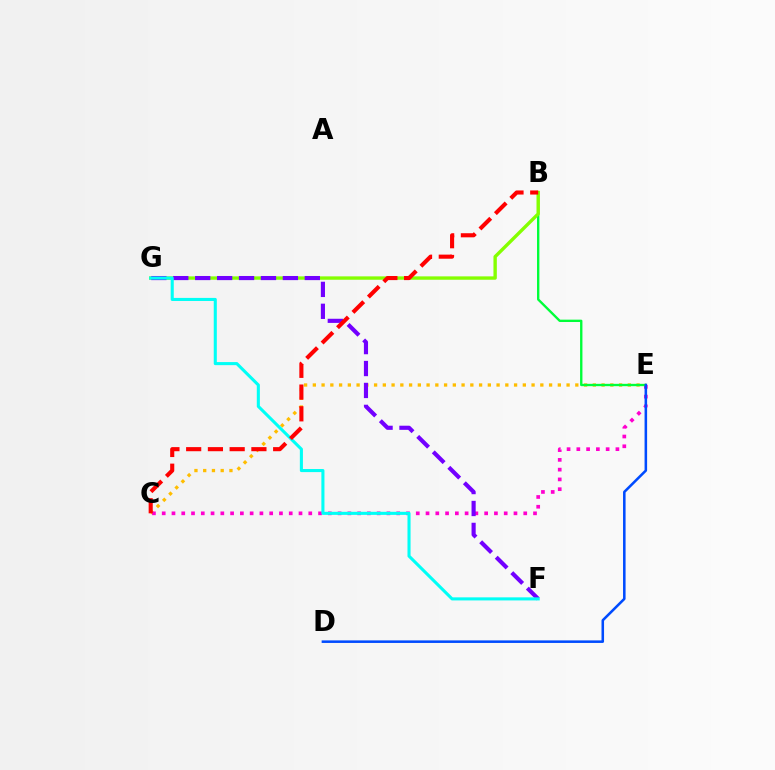{('C', 'E'): [{'color': '#ffbd00', 'line_style': 'dotted', 'thickness': 2.38}, {'color': '#ff00cf', 'line_style': 'dotted', 'thickness': 2.65}], ('B', 'E'): [{'color': '#00ff39', 'line_style': 'solid', 'thickness': 1.7}], ('B', 'G'): [{'color': '#84ff00', 'line_style': 'solid', 'thickness': 2.43}], ('F', 'G'): [{'color': '#7200ff', 'line_style': 'dashed', 'thickness': 2.98}, {'color': '#00fff6', 'line_style': 'solid', 'thickness': 2.21}], ('B', 'C'): [{'color': '#ff0000', 'line_style': 'dashed', 'thickness': 2.95}], ('D', 'E'): [{'color': '#004bff', 'line_style': 'solid', 'thickness': 1.83}]}